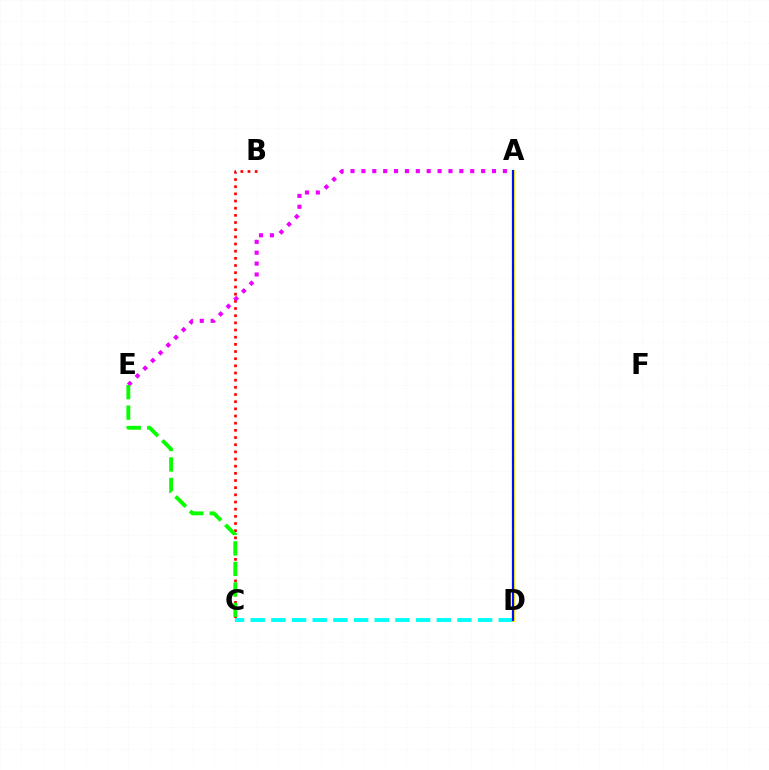{('B', 'C'): [{'color': '#ff0000', 'line_style': 'dotted', 'thickness': 1.95}], ('C', 'D'): [{'color': '#00fff6', 'line_style': 'dashed', 'thickness': 2.81}], ('A', 'E'): [{'color': '#ee00ff', 'line_style': 'dotted', 'thickness': 2.96}], ('A', 'D'): [{'color': '#fcf500', 'line_style': 'solid', 'thickness': 2.06}, {'color': '#0010ff', 'line_style': 'solid', 'thickness': 1.58}], ('C', 'E'): [{'color': '#08ff00', 'line_style': 'dashed', 'thickness': 2.79}]}